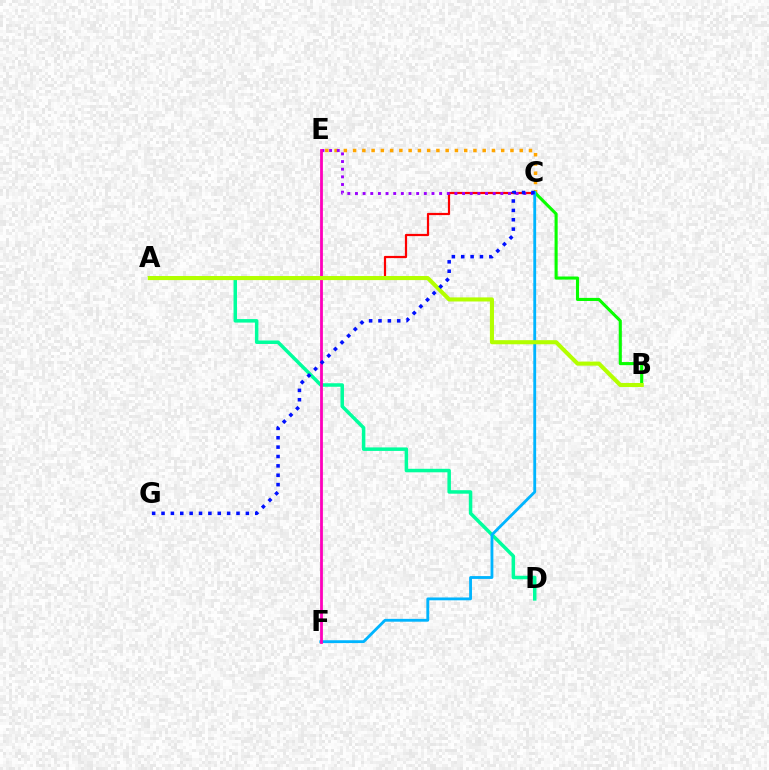{('A', 'C'): [{'color': '#ff0000', 'line_style': 'solid', 'thickness': 1.59}], ('C', 'E'): [{'color': '#ffa500', 'line_style': 'dotted', 'thickness': 2.52}, {'color': '#9b00ff', 'line_style': 'dotted', 'thickness': 2.08}], ('A', 'D'): [{'color': '#00ff9d', 'line_style': 'solid', 'thickness': 2.52}], ('B', 'C'): [{'color': '#08ff00', 'line_style': 'solid', 'thickness': 2.23}], ('C', 'F'): [{'color': '#00b5ff', 'line_style': 'solid', 'thickness': 2.04}], ('E', 'F'): [{'color': '#ff00bd', 'line_style': 'solid', 'thickness': 2.01}], ('A', 'B'): [{'color': '#b3ff00', 'line_style': 'solid', 'thickness': 2.94}], ('C', 'G'): [{'color': '#0010ff', 'line_style': 'dotted', 'thickness': 2.55}]}